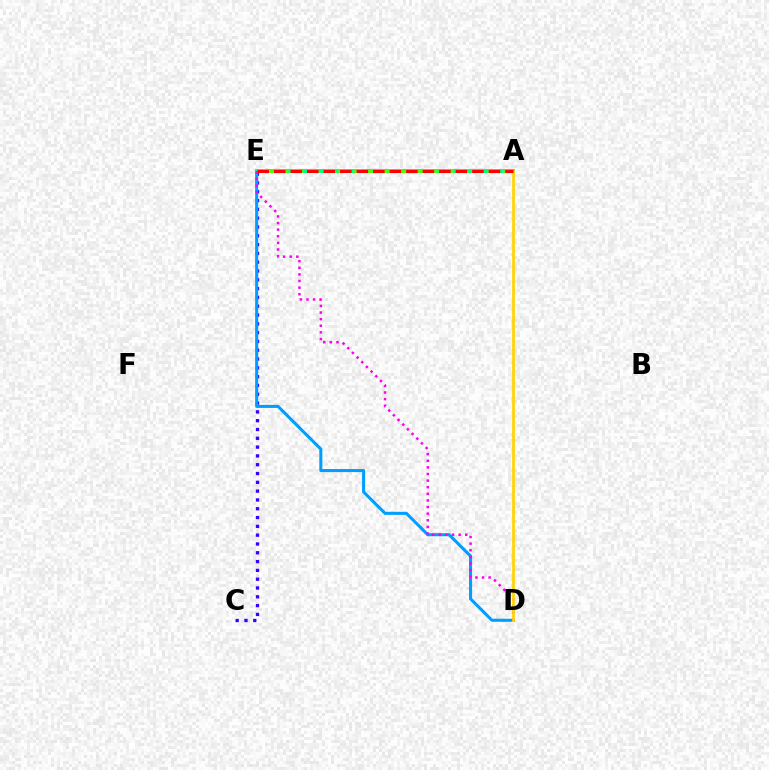{('C', 'E'): [{'color': '#3700ff', 'line_style': 'dotted', 'thickness': 2.39}], ('D', 'E'): [{'color': '#009eff', 'line_style': 'solid', 'thickness': 2.2}, {'color': '#ff00ed', 'line_style': 'dotted', 'thickness': 1.8}], ('A', 'E'): [{'color': '#00ff86', 'line_style': 'solid', 'thickness': 2.85}, {'color': '#4fff00', 'line_style': 'dashed', 'thickness': 2.04}, {'color': '#ff0000', 'line_style': 'dashed', 'thickness': 2.24}], ('A', 'D'): [{'color': '#ffd500', 'line_style': 'solid', 'thickness': 1.96}]}